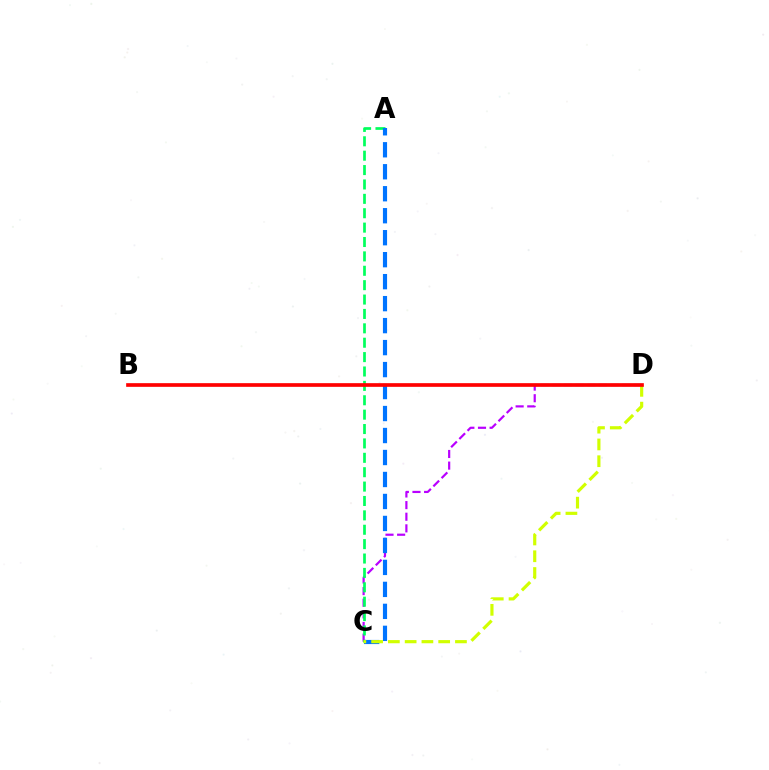{('C', 'D'): [{'color': '#b900ff', 'line_style': 'dashed', 'thickness': 1.58}, {'color': '#d1ff00', 'line_style': 'dashed', 'thickness': 2.28}], ('A', 'C'): [{'color': '#00ff5c', 'line_style': 'dashed', 'thickness': 1.95}, {'color': '#0074ff', 'line_style': 'dashed', 'thickness': 2.99}], ('B', 'D'): [{'color': '#ff0000', 'line_style': 'solid', 'thickness': 2.64}]}